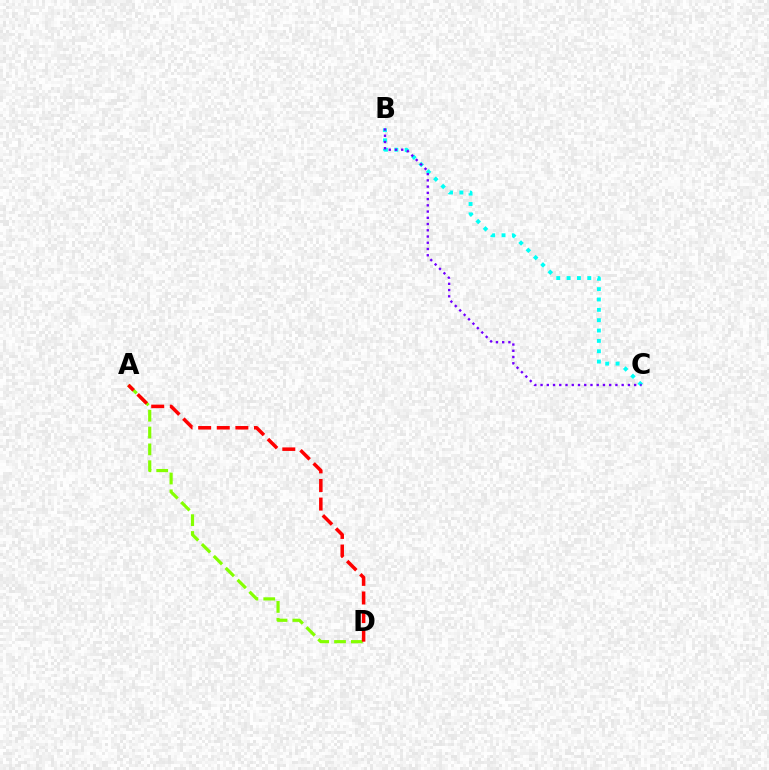{('A', 'D'): [{'color': '#84ff00', 'line_style': 'dashed', 'thickness': 2.29}, {'color': '#ff0000', 'line_style': 'dashed', 'thickness': 2.53}], ('B', 'C'): [{'color': '#00fff6', 'line_style': 'dotted', 'thickness': 2.81}, {'color': '#7200ff', 'line_style': 'dotted', 'thickness': 1.7}]}